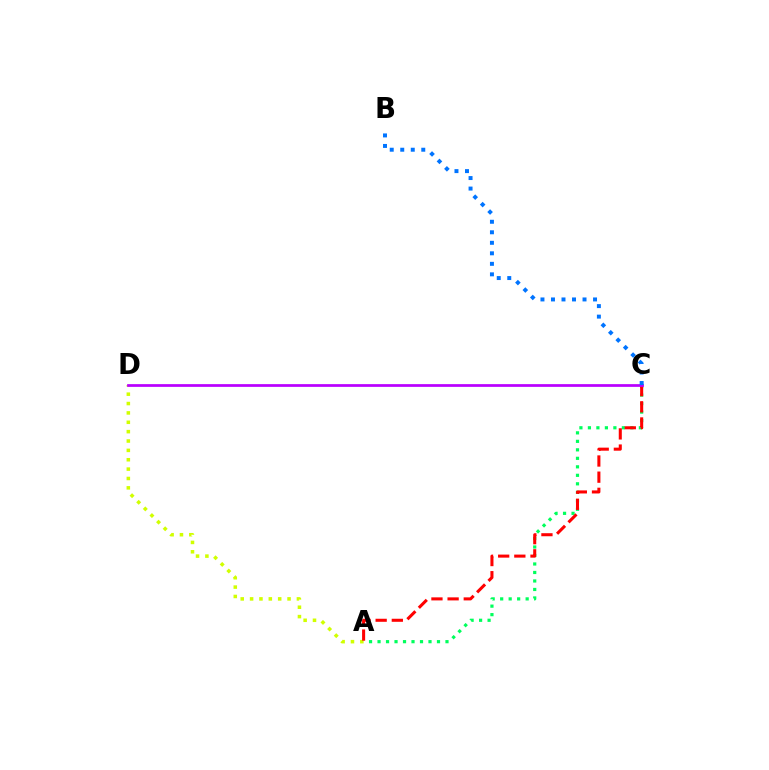{('A', 'C'): [{'color': '#00ff5c', 'line_style': 'dotted', 'thickness': 2.31}, {'color': '#ff0000', 'line_style': 'dashed', 'thickness': 2.2}], ('A', 'D'): [{'color': '#d1ff00', 'line_style': 'dotted', 'thickness': 2.54}], ('C', 'D'): [{'color': '#b900ff', 'line_style': 'solid', 'thickness': 1.97}], ('B', 'C'): [{'color': '#0074ff', 'line_style': 'dotted', 'thickness': 2.86}]}